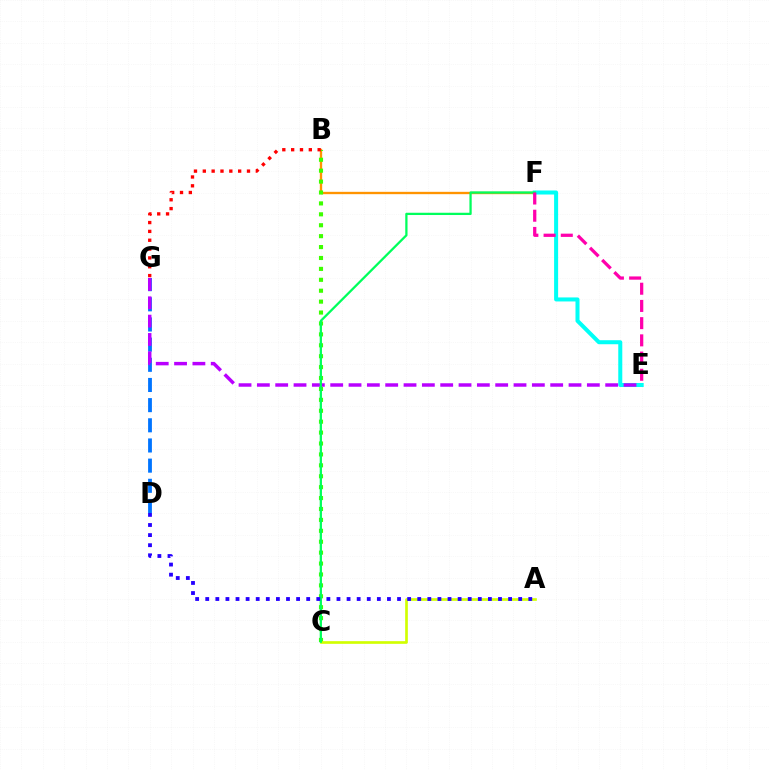{('B', 'F'): [{'color': '#ff9400', 'line_style': 'solid', 'thickness': 1.69}], ('B', 'C'): [{'color': '#3dff00', 'line_style': 'dotted', 'thickness': 2.97}], ('D', 'G'): [{'color': '#0074ff', 'line_style': 'dashed', 'thickness': 2.74}], ('E', 'F'): [{'color': '#00fff6', 'line_style': 'solid', 'thickness': 2.9}, {'color': '#ff00ac', 'line_style': 'dashed', 'thickness': 2.34}], ('E', 'G'): [{'color': '#b900ff', 'line_style': 'dashed', 'thickness': 2.49}], ('A', 'C'): [{'color': '#d1ff00', 'line_style': 'solid', 'thickness': 1.92}], ('C', 'F'): [{'color': '#00ff5c', 'line_style': 'solid', 'thickness': 1.64}], ('B', 'G'): [{'color': '#ff0000', 'line_style': 'dotted', 'thickness': 2.4}], ('A', 'D'): [{'color': '#2500ff', 'line_style': 'dotted', 'thickness': 2.74}]}